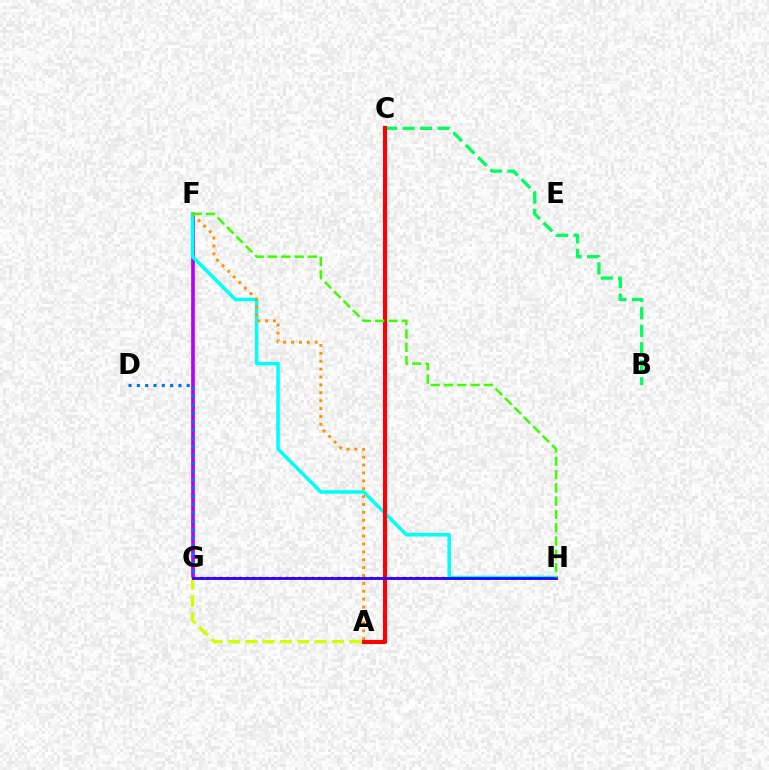{('F', 'G'): [{'color': '#b900ff', 'line_style': 'solid', 'thickness': 2.66}], ('B', 'C'): [{'color': '#00ff5c', 'line_style': 'dashed', 'thickness': 2.38}], ('A', 'G'): [{'color': '#d1ff00', 'line_style': 'dashed', 'thickness': 2.36}], ('G', 'H'): [{'color': '#ff00ac', 'line_style': 'dotted', 'thickness': 1.78}, {'color': '#2500ff', 'line_style': 'solid', 'thickness': 2.01}], ('F', 'H'): [{'color': '#00fff6', 'line_style': 'solid', 'thickness': 2.54}, {'color': '#3dff00', 'line_style': 'dashed', 'thickness': 1.81}], ('D', 'G'): [{'color': '#0074ff', 'line_style': 'dotted', 'thickness': 2.26}], ('A', 'F'): [{'color': '#ff9400', 'line_style': 'dotted', 'thickness': 2.14}], ('A', 'C'): [{'color': '#ff0000', 'line_style': 'solid', 'thickness': 2.95}]}